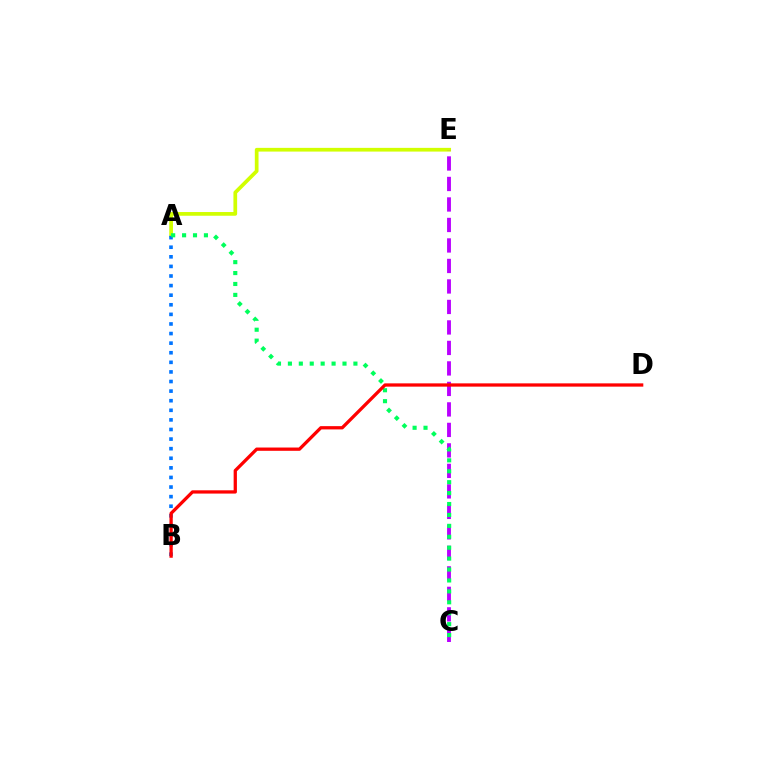{('A', 'E'): [{'color': '#d1ff00', 'line_style': 'solid', 'thickness': 2.67}], ('A', 'B'): [{'color': '#0074ff', 'line_style': 'dotted', 'thickness': 2.61}], ('C', 'E'): [{'color': '#b900ff', 'line_style': 'dashed', 'thickness': 2.78}], ('A', 'C'): [{'color': '#00ff5c', 'line_style': 'dotted', 'thickness': 2.97}], ('B', 'D'): [{'color': '#ff0000', 'line_style': 'solid', 'thickness': 2.36}]}